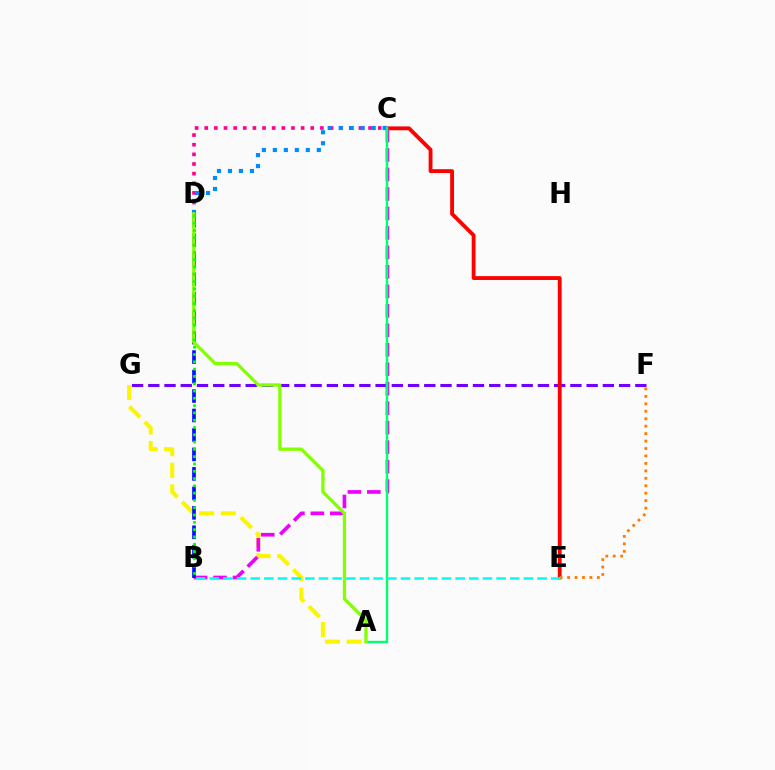{('F', 'G'): [{'color': '#7200ff', 'line_style': 'dashed', 'thickness': 2.21}], ('A', 'G'): [{'color': '#fcf500', 'line_style': 'dashed', 'thickness': 2.94}], ('C', 'E'): [{'color': '#ff0000', 'line_style': 'solid', 'thickness': 2.77}], ('C', 'D'): [{'color': '#ff0094', 'line_style': 'dotted', 'thickness': 2.62}, {'color': '#008cff', 'line_style': 'dotted', 'thickness': 2.98}], ('B', 'C'): [{'color': '#ee00ff', 'line_style': 'dashed', 'thickness': 2.65}], ('B', 'D'): [{'color': '#0010ff', 'line_style': 'dashed', 'thickness': 2.64}, {'color': '#08ff00', 'line_style': 'dotted', 'thickness': 1.98}], ('A', 'C'): [{'color': '#00ff74', 'line_style': 'solid', 'thickness': 1.72}], ('A', 'D'): [{'color': '#84ff00', 'line_style': 'solid', 'thickness': 2.36}], ('E', 'F'): [{'color': '#ff7c00', 'line_style': 'dotted', 'thickness': 2.02}], ('B', 'E'): [{'color': '#00fff6', 'line_style': 'dashed', 'thickness': 1.86}]}